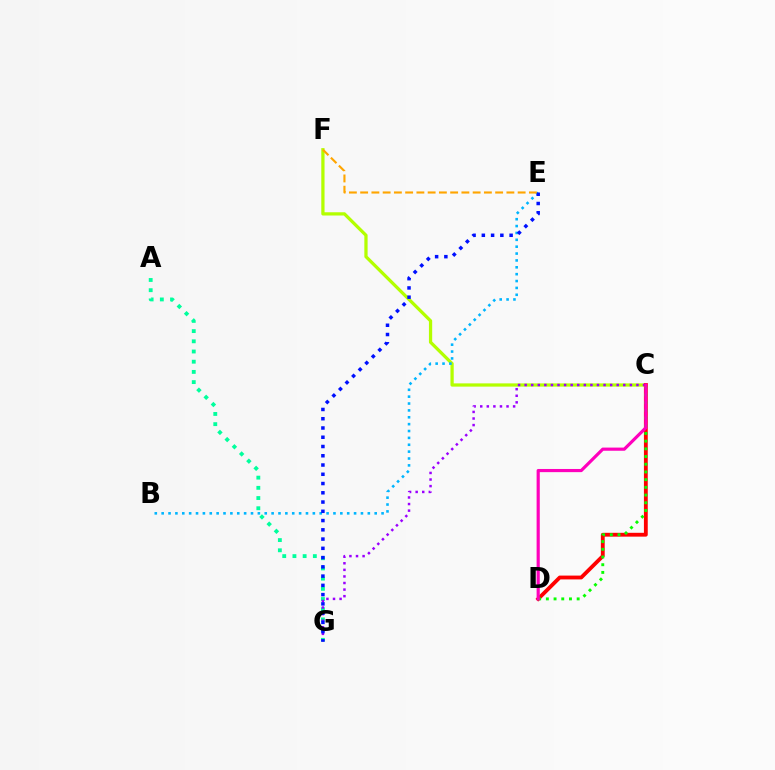{('C', 'F'): [{'color': '#b3ff00', 'line_style': 'solid', 'thickness': 2.34}], ('A', 'G'): [{'color': '#00ff9d', 'line_style': 'dotted', 'thickness': 2.77}], ('C', 'G'): [{'color': '#9b00ff', 'line_style': 'dotted', 'thickness': 1.79}], ('C', 'D'): [{'color': '#ff0000', 'line_style': 'solid', 'thickness': 2.75}, {'color': '#08ff00', 'line_style': 'dotted', 'thickness': 2.09}, {'color': '#ff00bd', 'line_style': 'solid', 'thickness': 2.28}], ('B', 'E'): [{'color': '#00b5ff', 'line_style': 'dotted', 'thickness': 1.87}], ('E', 'G'): [{'color': '#0010ff', 'line_style': 'dotted', 'thickness': 2.52}], ('E', 'F'): [{'color': '#ffa500', 'line_style': 'dashed', 'thickness': 1.53}]}